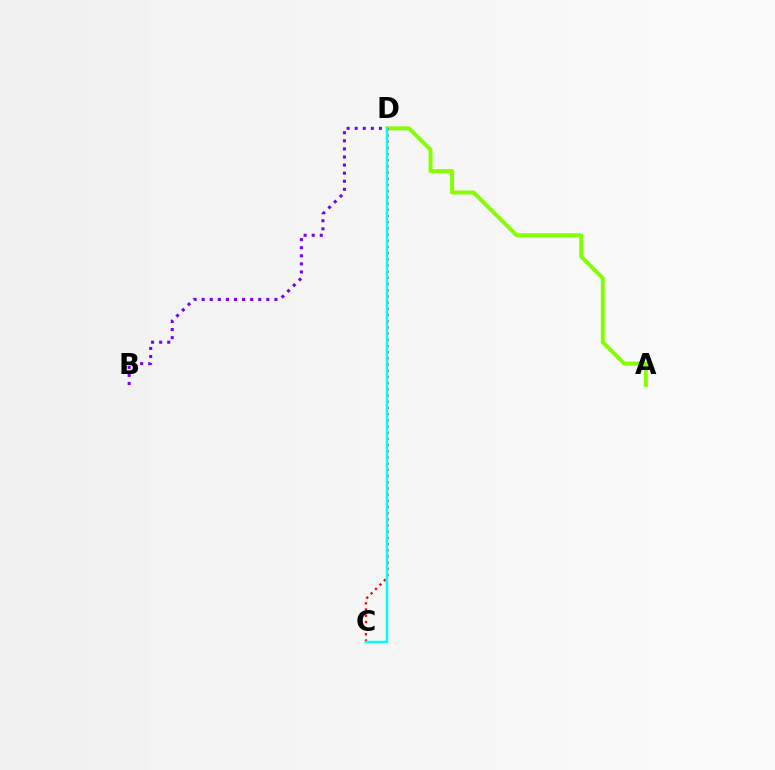{('A', 'D'): [{'color': '#84ff00', 'line_style': 'solid', 'thickness': 2.84}], ('C', 'D'): [{'color': '#ff0000', 'line_style': 'dotted', 'thickness': 1.68}, {'color': '#00fff6', 'line_style': 'solid', 'thickness': 1.79}], ('B', 'D'): [{'color': '#7200ff', 'line_style': 'dotted', 'thickness': 2.2}]}